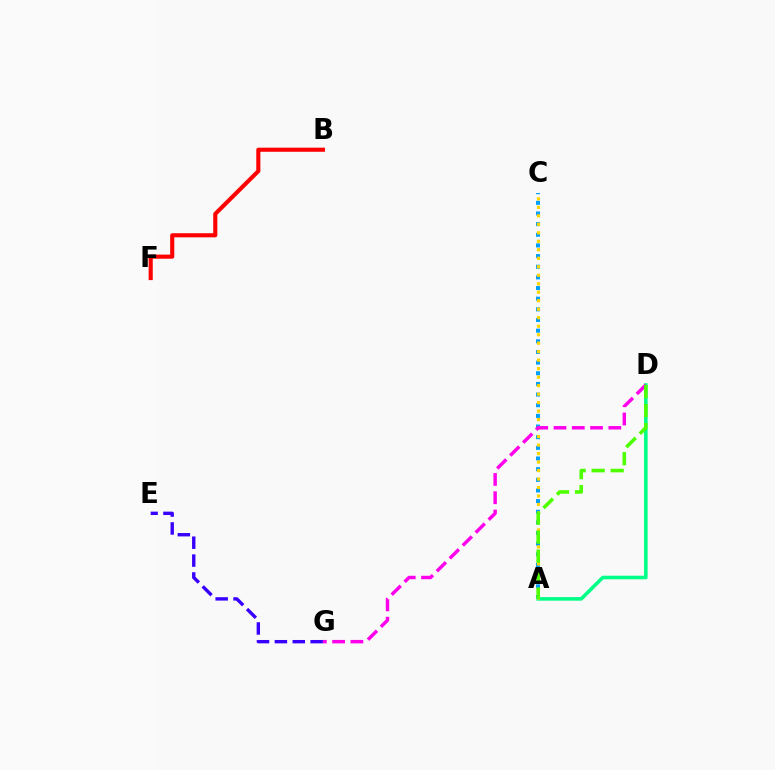{('E', 'G'): [{'color': '#3700ff', 'line_style': 'dashed', 'thickness': 2.43}], ('A', 'C'): [{'color': '#009eff', 'line_style': 'dotted', 'thickness': 2.89}, {'color': '#ffd500', 'line_style': 'dotted', 'thickness': 2.31}], ('A', 'D'): [{'color': '#00ff86', 'line_style': 'solid', 'thickness': 2.58}, {'color': '#4fff00', 'line_style': 'dashed', 'thickness': 2.58}], ('B', 'F'): [{'color': '#ff0000', 'line_style': 'solid', 'thickness': 2.96}], ('D', 'G'): [{'color': '#ff00ed', 'line_style': 'dashed', 'thickness': 2.48}]}